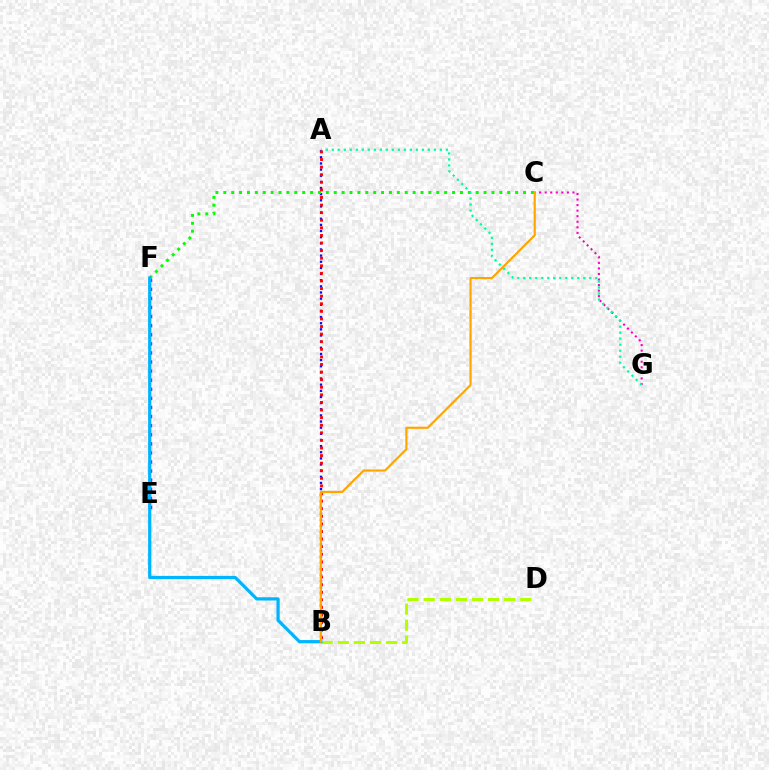{('A', 'B'): [{'color': '#0010ff', 'line_style': 'dotted', 'thickness': 1.67}, {'color': '#ff0000', 'line_style': 'dotted', 'thickness': 2.06}], ('B', 'D'): [{'color': '#b3ff00', 'line_style': 'dashed', 'thickness': 2.19}], ('C', 'G'): [{'color': '#ff00bd', 'line_style': 'dotted', 'thickness': 1.51}], ('E', 'F'): [{'color': '#9b00ff', 'line_style': 'dotted', 'thickness': 2.47}], ('C', 'F'): [{'color': '#08ff00', 'line_style': 'dotted', 'thickness': 2.14}], ('A', 'G'): [{'color': '#00ff9d', 'line_style': 'dotted', 'thickness': 1.63}], ('B', 'F'): [{'color': '#00b5ff', 'line_style': 'solid', 'thickness': 2.32}], ('B', 'C'): [{'color': '#ffa500', 'line_style': 'solid', 'thickness': 1.55}]}